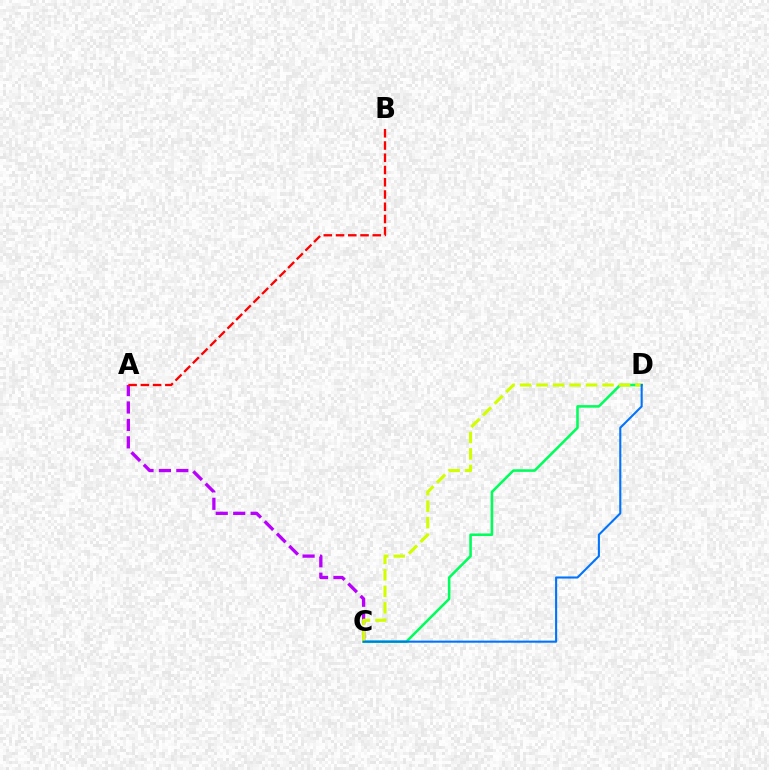{('A', 'C'): [{'color': '#b900ff', 'line_style': 'dashed', 'thickness': 2.37}], ('C', 'D'): [{'color': '#00ff5c', 'line_style': 'solid', 'thickness': 1.85}, {'color': '#d1ff00', 'line_style': 'dashed', 'thickness': 2.24}, {'color': '#0074ff', 'line_style': 'solid', 'thickness': 1.51}], ('A', 'B'): [{'color': '#ff0000', 'line_style': 'dashed', 'thickness': 1.66}]}